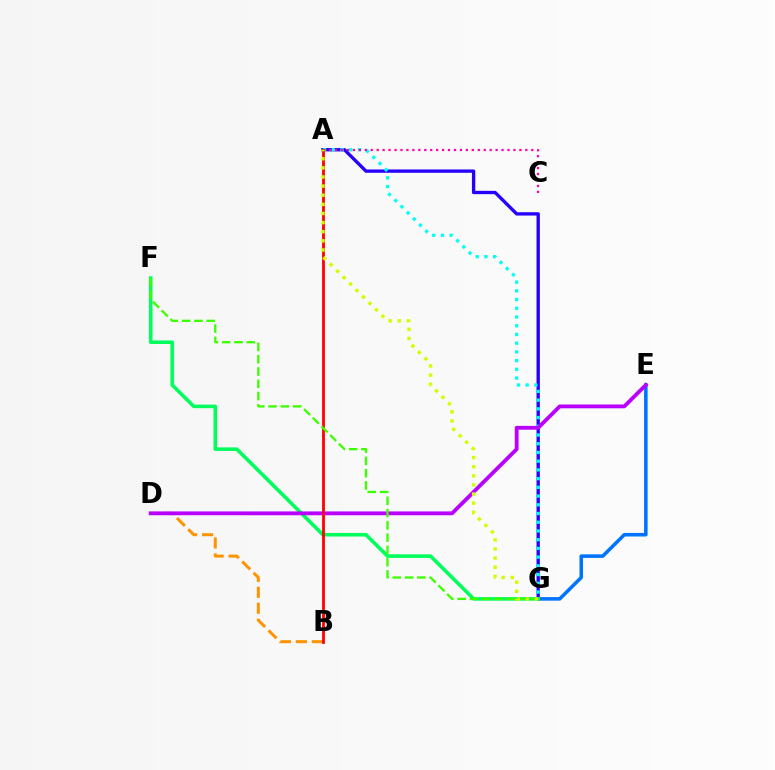{('B', 'D'): [{'color': '#ff9400', 'line_style': 'dashed', 'thickness': 2.17}], ('A', 'G'): [{'color': '#2500ff', 'line_style': 'solid', 'thickness': 2.4}, {'color': '#00fff6', 'line_style': 'dotted', 'thickness': 2.37}, {'color': '#d1ff00', 'line_style': 'dotted', 'thickness': 2.48}], ('E', 'G'): [{'color': '#0074ff', 'line_style': 'solid', 'thickness': 2.56}], ('A', 'C'): [{'color': '#ff00ac', 'line_style': 'dotted', 'thickness': 1.62}], ('F', 'G'): [{'color': '#00ff5c', 'line_style': 'solid', 'thickness': 2.58}, {'color': '#3dff00', 'line_style': 'dashed', 'thickness': 1.67}], ('D', 'E'): [{'color': '#b900ff', 'line_style': 'solid', 'thickness': 2.75}], ('A', 'B'): [{'color': '#ff0000', 'line_style': 'solid', 'thickness': 2.01}]}